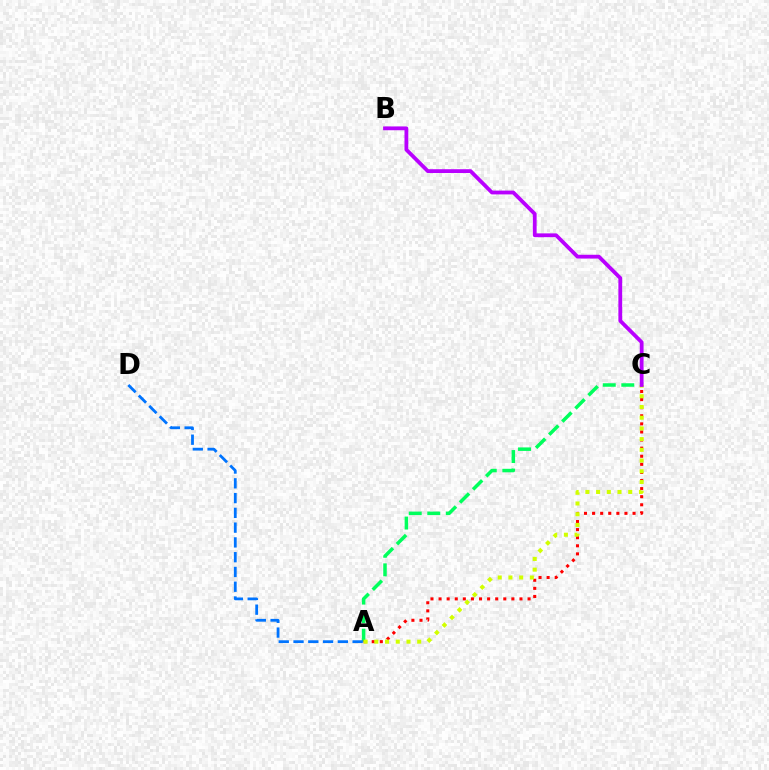{('A', 'C'): [{'color': '#00ff5c', 'line_style': 'dashed', 'thickness': 2.52}, {'color': '#ff0000', 'line_style': 'dotted', 'thickness': 2.2}, {'color': '#d1ff00', 'line_style': 'dotted', 'thickness': 2.91}], ('A', 'D'): [{'color': '#0074ff', 'line_style': 'dashed', 'thickness': 2.01}], ('B', 'C'): [{'color': '#b900ff', 'line_style': 'solid', 'thickness': 2.74}]}